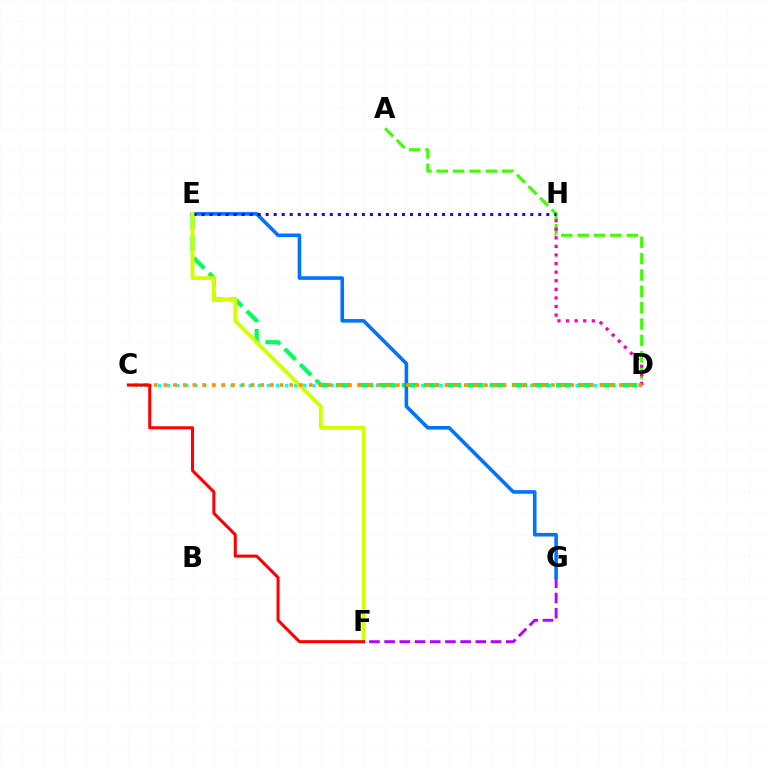{('F', 'G'): [{'color': '#b900ff', 'line_style': 'dashed', 'thickness': 2.07}], ('C', 'D'): [{'color': '#00fff6', 'line_style': 'dotted', 'thickness': 2.47}, {'color': '#ff9400', 'line_style': 'dotted', 'thickness': 2.63}], ('A', 'D'): [{'color': '#3dff00', 'line_style': 'dashed', 'thickness': 2.22}], ('D', 'E'): [{'color': '#00ff5c', 'line_style': 'dashed', 'thickness': 2.99}], ('E', 'G'): [{'color': '#0074ff', 'line_style': 'solid', 'thickness': 2.59}], ('E', 'H'): [{'color': '#2500ff', 'line_style': 'dotted', 'thickness': 2.18}], ('E', 'F'): [{'color': '#d1ff00', 'line_style': 'solid', 'thickness': 2.76}], ('D', 'H'): [{'color': '#ff00ac', 'line_style': 'dotted', 'thickness': 2.33}], ('C', 'F'): [{'color': '#ff0000', 'line_style': 'solid', 'thickness': 2.18}]}